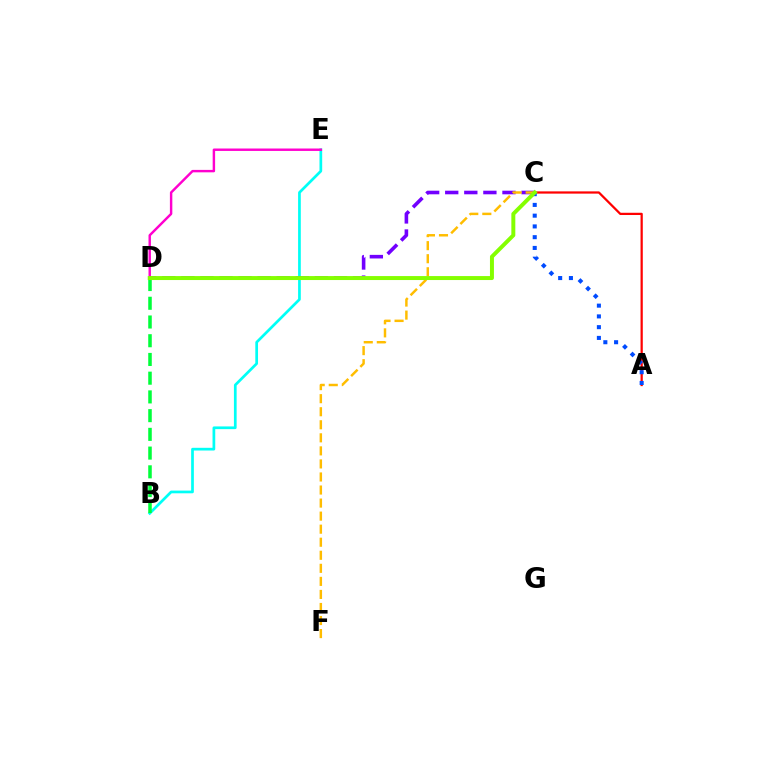{('B', 'E'): [{'color': '#00fff6', 'line_style': 'solid', 'thickness': 1.95}], ('A', 'C'): [{'color': '#ff0000', 'line_style': 'solid', 'thickness': 1.61}, {'color': '#004bff', 'line_style': 'dotted', 'thickness': 2.92}], ('C', 'D'): [{'color': '#7200ff', 'line_style': 'dashed', 'thickness': 2.59}, {'color': '#84ff00', 'line_style': 'solid', 'thickness': 2.86}], ('B', 'D'): [{'color': '#00ff39', 'line_style': 'dashed', 'thickness': 2.54}], ('D', 'E'): [{'color': '#ff00cf', 'line_style': 'solid', 'thickness': 1.75}], ('C', 'F'): [{'color': '#ffbd00', 'line_style': 'dashed', 'thickness': 1.77}]}